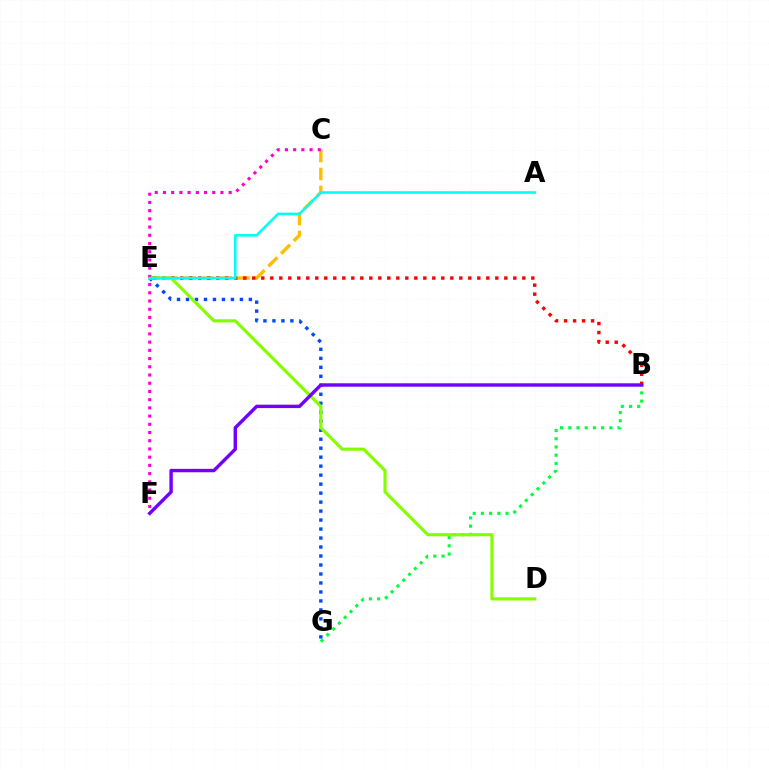{('C', 'E'): [{'color': '#ffbd00', 'line_style': 'dashed', 'thickness': 2.44}], ('B', 'G'): [{'color': '#00ff39', 'line_style': 'dotted', 'thickness': 2.23}], ('B', 'E'): [{'color': '#ff0000', 'line_style': 'dotted', 'thickness': 2.45}], ('E', 'G'): [{'color': '#004bff', 'line_style': 'dotted', 'thickness': 2.44}], ('D', 'E'): [{'color': '#84ff00', 'line_style': 'solid', 'thickness': 2.27}], ('C', 'F'): [{'color': '#ff00cf', 'line_style': 'dotted', 'thickness': 2.23}], ('B', 'F'): [{'color': '#7200ff', 'line_style': 'solid', 'thickness': 2.46}], ('A', 'E'): [{'color': '#00fff6', 'line_style': 'solid', 'thickness': 1.86}]}